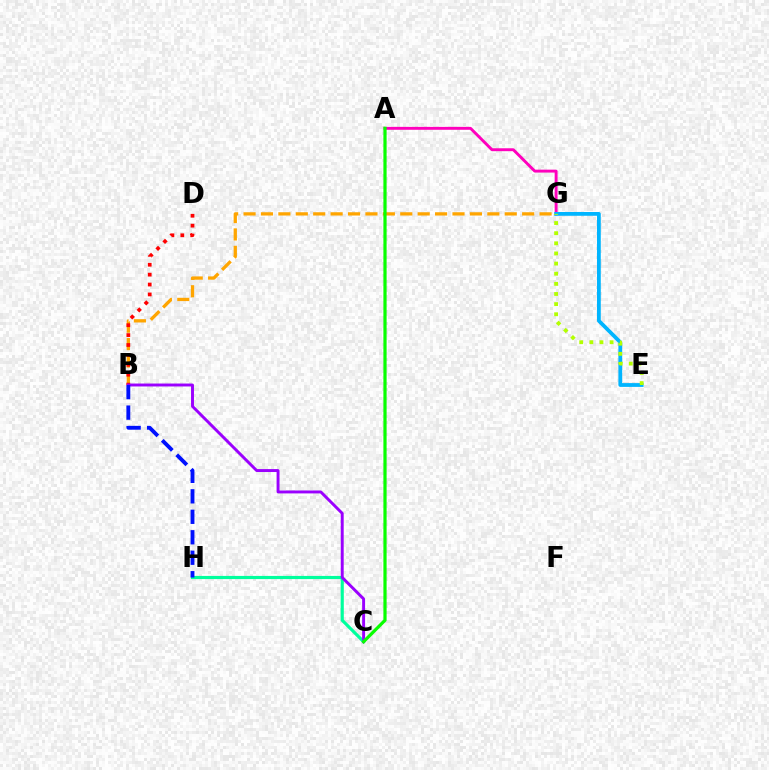{('A', 'G'): [{'color': '#ff00bd', 'line_style': 'solid', 'thickness': 2.09}], ('B', 'G'): [{'color': '#ffa500', 'line_style': 'dashed', 'thickness': 2.37}], ('C', 'H'): [{'color': '#00ff9d', 'line_style': 'solid', 'thickness': 2.27}], ('B', 'D'): [{'color': '#ff0000', 'line_style': 'dotted', 'thickness': 2.69}], ('B', 'C'): [{'color': '#9b00ff', 'line_style': 'solid', 'thickness': 2.11}], ('B', 'H'): [{'color': '#0010ff', 'line_style': 'dashed', 'thickness': 2.78}], ('A', 'C'): [{'color': '#08ff00', 'line_style': 'solid', 'thickness': 2.31}], ('E', 'G'): [{'color': '#00b5ff', 'line_style': 'solid', 'thickness': 2.73}, {'color': '#b3ff00', 'line_style': 'dotted', 'thickness': 2.75}]}